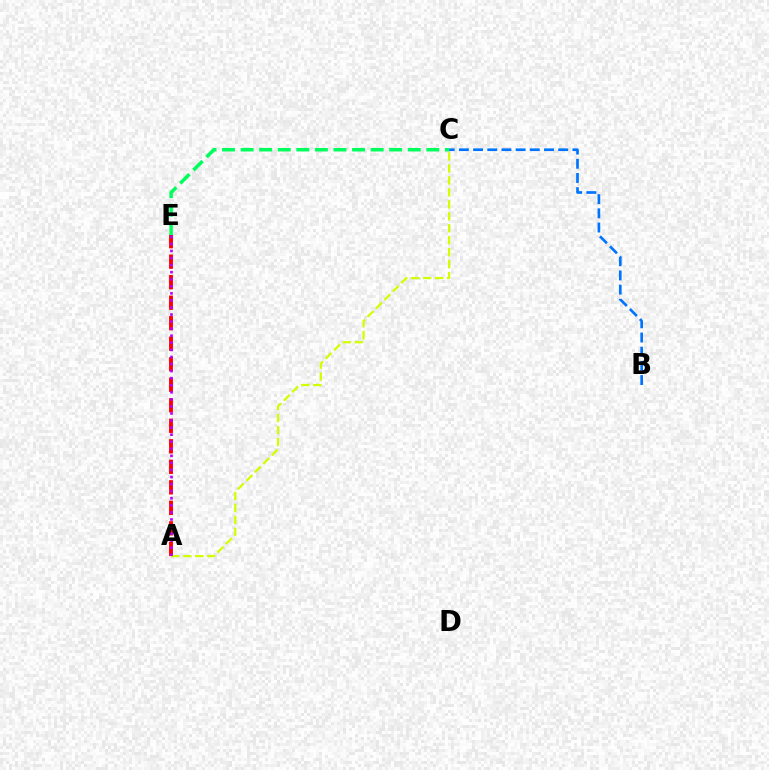{('C', 'E'): [{'color': '#00ff5c', 'line_style': 'dashed', 'thickness': 2.52}], ('A', 'E'): [{'color': '#ff0000', 'line_style': 'dashed', 'thickness': 2.79}, {'color': '#b900ff', 'line_style': 'dotted', 'thickness': 1.92}], ('B', 'C'): [{'color': '#0074ff', 'line_style': 'dashed', 'thickness': 1.93}], ('A', 'C'): [{'color': '#d1ff00', 'line_style': 'dashed', 'thickness': 1.62}]}